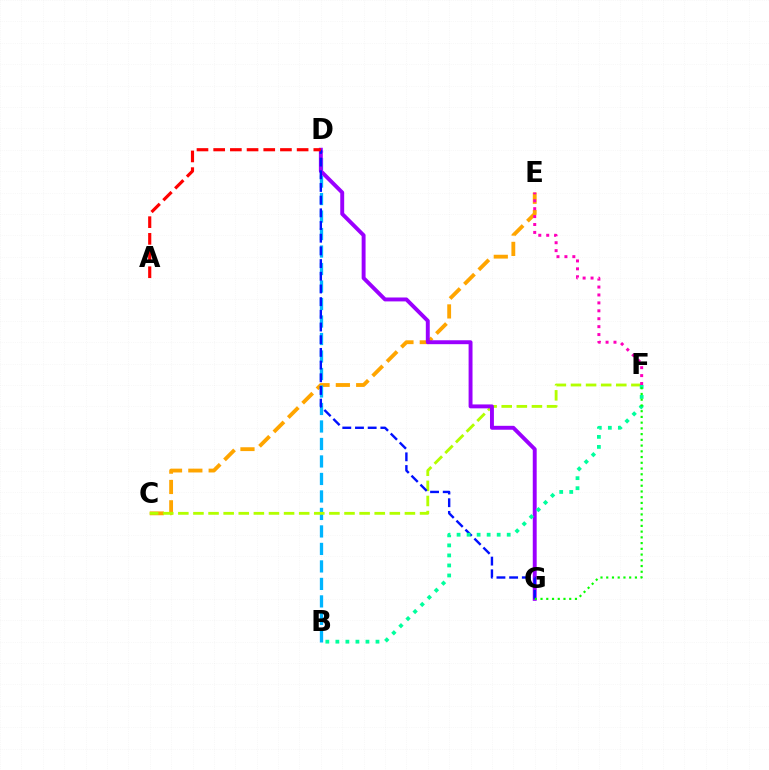{('C', 'E'): [{'color': '#ffa500', 'line_style': 'dashed', 'thickness': 2.76}], ('B', 'D'): [{'color': '#00b5ff', 'line_style': 'dashed', 'thickness': 2.38}], ('C', 'F'): [{'color': '#b3ff00', 'line_style': 'dashed', 'thickness': 2.05}], ('D', 'G'): [{'color': '#9b00ff', 'line_style': 'solid', 'thickness': 2.82}, {'color': '#0010ff', 'line_style': 'dashed', 'thickness': 1.72}], ('E', 'F'): [{'color': '#ff00bd', 'line_style': 'dotted', 'thickness': 2.15}], ('A', 'D'): [{'color': '#ff0000', 'line_style': 'dashed', 'thickness': 2.27}], ('B', 'F'): [{'color': '#00ff9d', 'line_style': 'dotted', 'thickness': 2.72}], ('F', 'G'): [{'color': '#08ff00', 'line_style': 'dotted', 'thickness': 1.56}]}